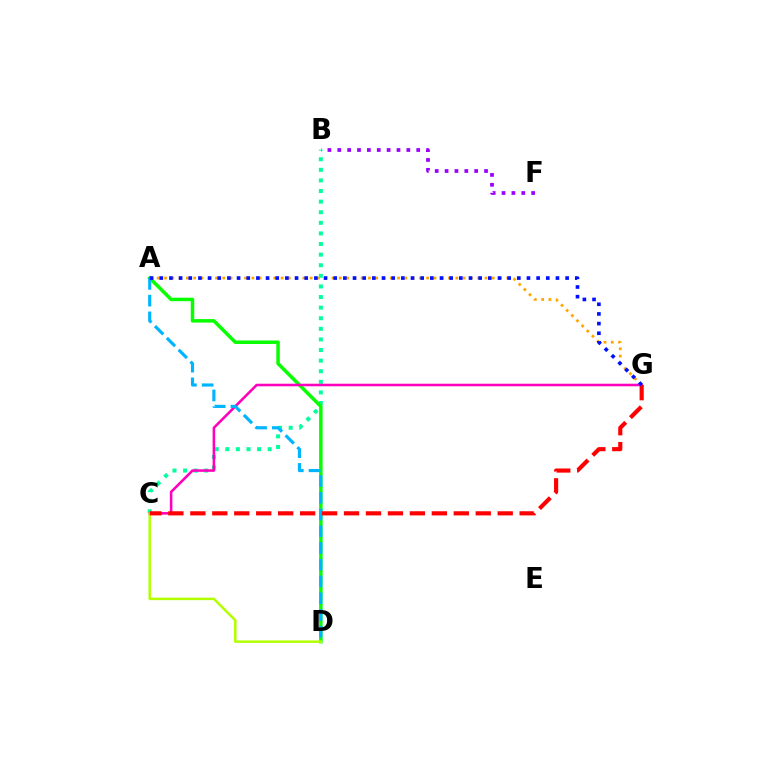{('A', 'G'): [{'color': '#ffa500', 'line_style': 'dotted', 'thickness': 1.98}, {'color': '#0010ff', 'line_style': 'dotted', 'thickness': 2.63}], ('B', 'C'): [{'color': '#00ff9d', 'line_style': 'dotted', 'thickness': 2.88}], ('B', 'F'): [{'color': '#9b00ff', 'line_style': 'dotted', 'thickness': 2.68}], ('A', 'D'): [{'color': '#08ff00', 'line_style': 'solid', 'thickness': 2.51}, {'color': '#00b5ff', 'line_style': 'dashed', 'thickness': 2.27}], ('C', 'G'): [{'color': '#ff00bd', 'line_style': 'solid', 'thickness': 1.85}, {'color': '#ff0000', 'line_style': 'dashed', 'thickness': 2.98}], ('C', 'D'): [{'color': '#b3ff00', 'line_style': 'solid', 'thickness': 1.8}]}